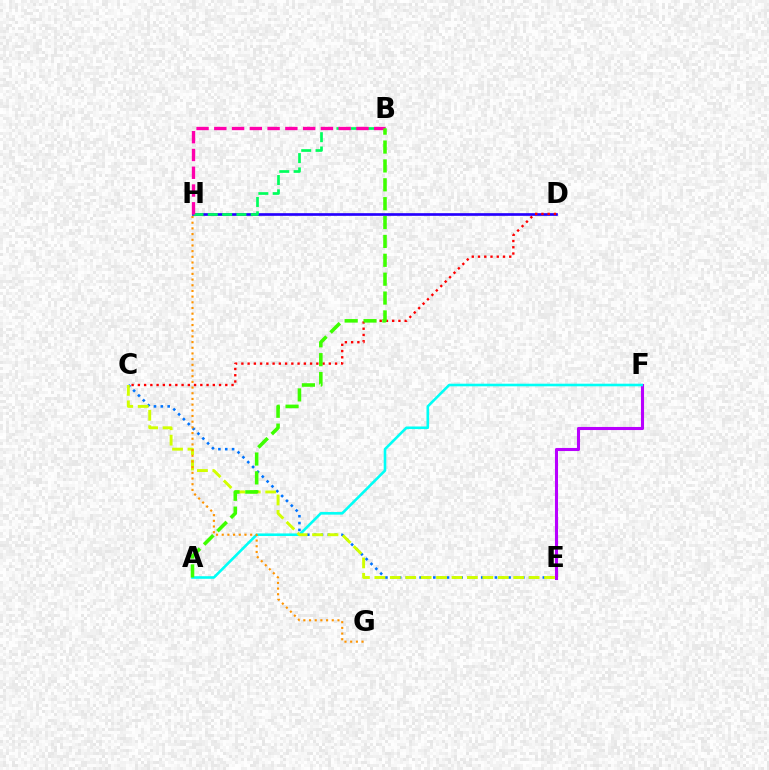{('E', 'F'): [{'color': '#b900ff', 'line_style': 'solid', 'thickness': 2.22}], ('D', 'H'): [{'color': '#2500ff', 'line_style': 'solid', 'thickness': 1.92}], ('C', 'D'): [{'color': '#ff0000', 'line_style': 'dotted', 'thickness': 1.7}], ('C', 'E'): [{'color': '#0074ff', 'line_style': 'dotted', 'thickness': 1.86}, {'color': '#d1ff00', 'line_style': 'dashed', 'thickness': 2.1}], ('A', 'F'): [{'color': '#00fff6', 'line_style': 'solid', 'thickness': 1.87}], ('B', 'H'): [{'color': '#00ff5c', 'line_style': 'dashed', 'thickness': 1.94}, {'color': '#ff00ac', 'line_style': 'dashed', 'thickness': 2.41}], ('G', 'H'): [{'color': '#ff9400', 'line_style': 'dotted', 'thickness': 1.54}], ('A', 'B'): [{'color': '#3dff00', 'line_style': 'dashed', 'thickness': 2.56}]}